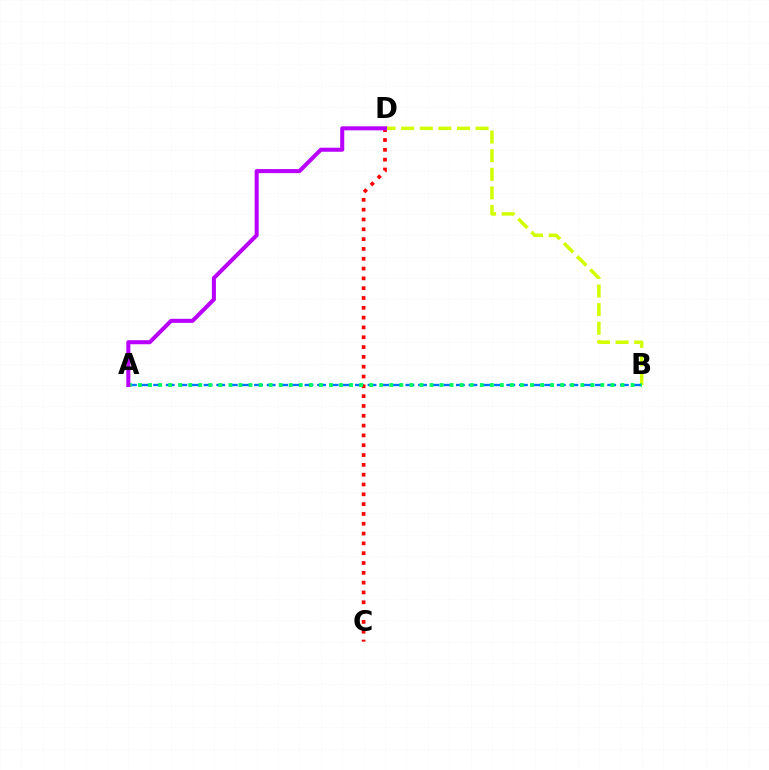{('B', 'D'): [{'color': '#d1ff00', 'line_style': 'dashed', 'thickness': 2.53}], ('A', 'B'): [{'color': '#0074ff', 'line_style': 'dashed', 'thickness': 1.71}, {'color': '#00ff5c', 'line_style': 'dotted', 'thickness': 2.73}], ('C', 'D'): [{'color': '#ff0000', 'line_style': 'dotted', 'thickness': 2.67}], ('A', 'D'): [{'color': '#b900ff', 'line_style': 'solid', 'thickness': 2.92}]}